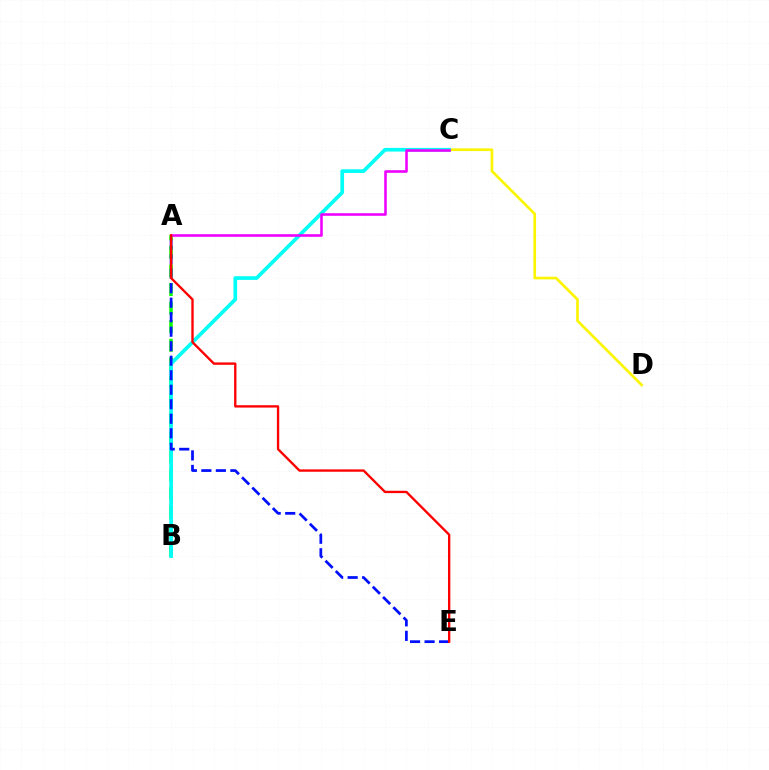{('C', 'D'): [{'color': '#fcf500', 'line_style': 'solid', 'thickness': 1.91}], ('A', 'B'): [{'color': '#08ff00', 'line_style': 'dashed', 'thickness': 2.52}], ('B', 'C'): [{'color': '#00fff6', 'line_style': 'solid', 'thickness': 2.64}], ('A', 'C'): [{'color': '#ee00ff', 'line_style': 'solid', 'thickness': 1.86}], ('A', 'E'): [{'color': '#0010ff', 'line_style': 'dashed', 'thickness': 1.97}, {'color': '#ff0000', 'line_style': 'solid', 'thickness': 1.7}]}